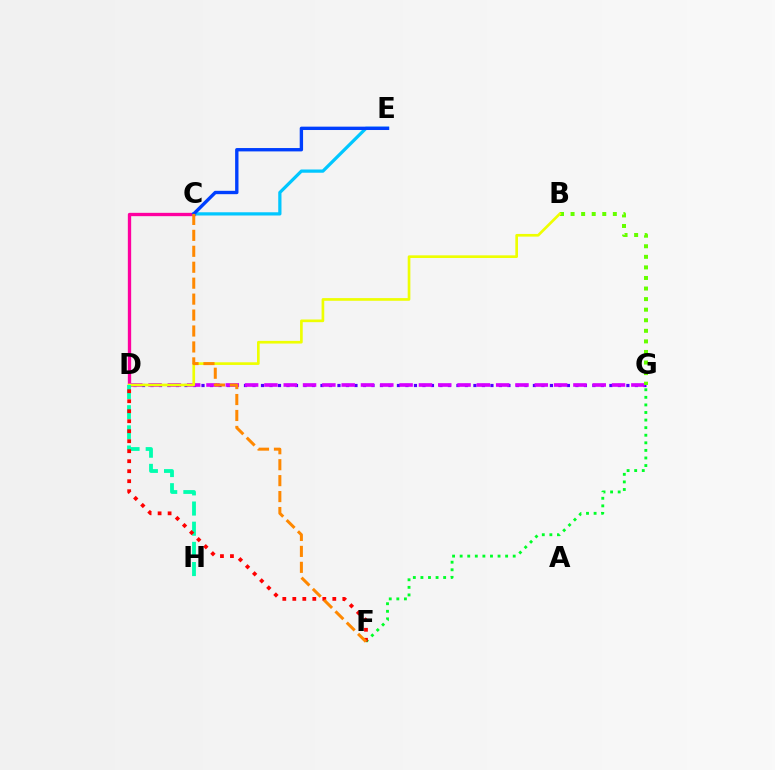{('C', 'D'): [{'color': '#ff00a0', 'line_style': 'solid', 'thickness': 2.4}], ('C', 'E'): [{'color': '#00c7ff', 'line_style': 'solid', 'thickness': 2.33}, {'color': '#003fff', 'line_style': 'solid', 'thickness': 2.42}], ('D', 'G'): [{'color': '#4f00ff', 'line_style': 'dotted', 'thickness': 2.31}, {'color': '#d600ff', 'line_style': 'dashed', 'thickness': 2.62}], ('F', 'G'): [{'color': '#00ff27', 'line_style': 'dotted', 'thickness': 2.06}], ('B', 'G'): [{'color': '#66ff00', 'line_style': 'dotted', 'thickness': 2.87}], ('B', 'D'): [{'color': '#eeff00', 'line_style': 'solid', 'thickness': 1.92}], ('D', 'H'): [{'color': '#00ffaf', 'line_style': 'dashed', 'thickness': 2.74}], ('D', 'F'): [{'color': '#ff0000', 'line_style': 'dotted', 'thickness': 2.72}], ('C', 'F'): [{'color': '#ff8800', 'line_style': 'dashed', 'thickness': 2.17}]}